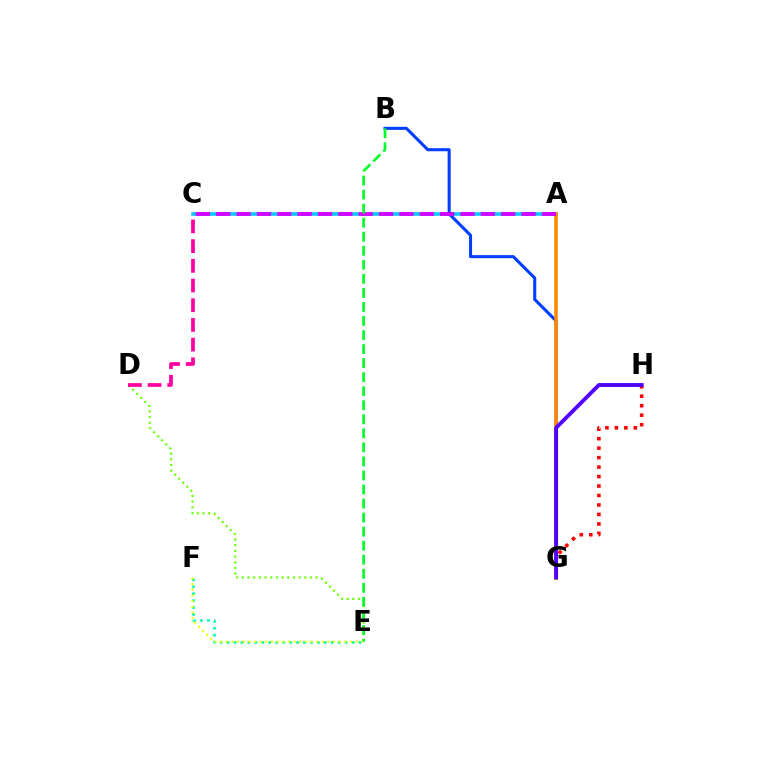{('E', 'F'): [{'color': '#00ffaf', 'line_style': 'dotted', 'thickness': 1.89}, {'color': '#eeff00', 'line_style': 'dotted', 'thickness': 1.54}], ('A', 'C'): [{'color': '#00c7ff', 'line_style': 'solid', 'thickness': 2.56}, {'color': '#d600ff', 'line_style': 'dashed', 'thickness': 2.76}], ('D', 'E'): [{'color': '#66ff00', 'line_style': 'dotted', 'thickness': 1.54}], ('B', 'G'): [{'color': '#003fff', 'line_style': 'solid', 'thickness': 2.2}], ('A', 'G'): [{'color': '#ff8800', 'line_style': 'solid', 'thickness': 2.55}], ('G', 'H'): [{'color': '#ff0000', 'line_style': 'dotted', 'thickness': 2.57}, {'color': '#4f00ff', 'line_style': 'solid', 'thickness': 2.79}], ('B', 'E'): [{'color': '#00ff27', 'line_style': 'dashed', 'thickness': 1.91}], ('C', 'D'): [{'color': '#ff00a0', 'line_style': 'dashed', 'thickness': 2.68}]}